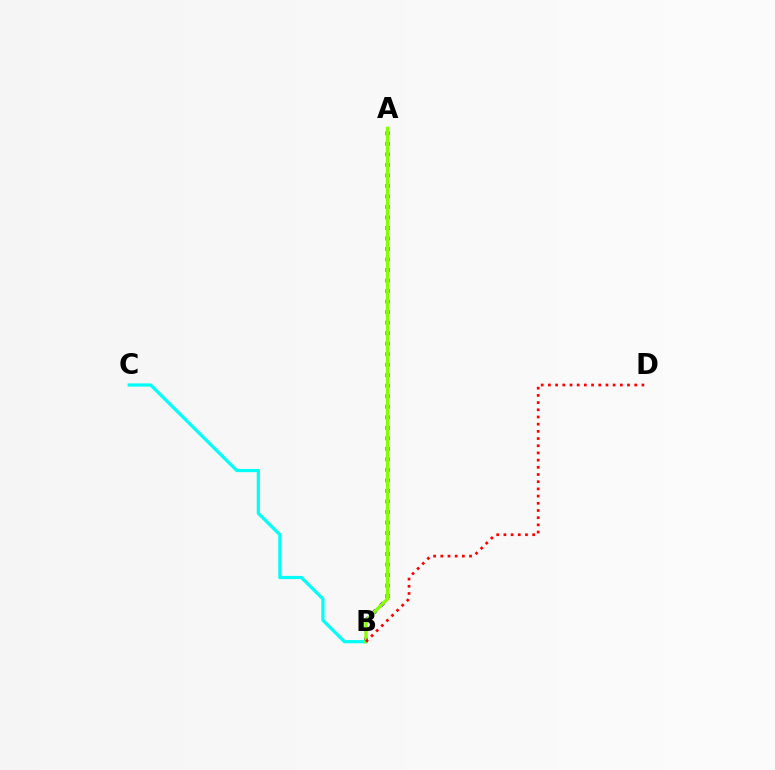{('A', 'B'): [{'color': '#7200ff', 'line_style': 'dotted', 'thickness': 2.86}, {'color': '#84ff00', 'line_style': 'solid', 'thickness': 2.36}], ('B', 'C'): [{'color': '#00fff6', 'line_style': 'solid', 'thickness': 2.31}], ('B', 'D'): [{'color': '#ff0000', 'line_style': 'dotted', 'thickness': 1.95}]}